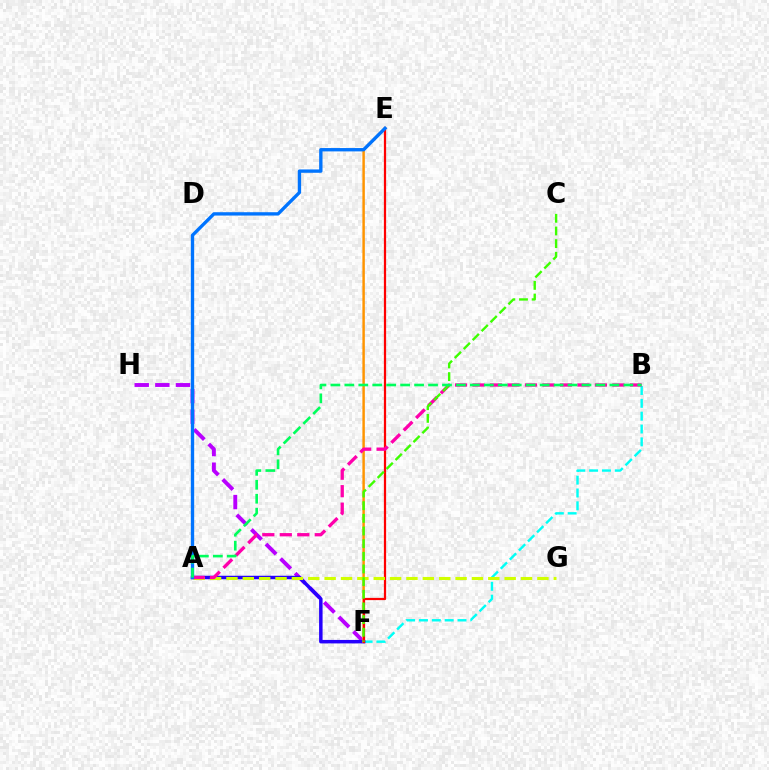{('F', 'H'): [{'color': '#b900ff', 'line_style': 'dashed', 'thickness': 2.8}], ('B', 'F'): [{'color': '#00fff6', 'line_style': 'dashed', 'thickness': 1.75}], ('A', 'F'): [{'color': '#2500ff', 'line_style': 'solid', 'thickness': 2.5}], ('E', 'F'): [{'color': '#ff9400', 'line_style': 'solid', 'thickness': 1.77}, {'color': '#ff0000', 'line_style': 'solid', 'thickness': 1.61}], ('A', 'G'): [{'color': '#d1ff00', 'line_style': 'dashed', 'thickness': 2.22}], ('A', 'B'): [{'color': '#ff00ac', 'line_style': 'dashed', 'thickness': 2.38}, {'color': '#00ff5c', 'line_style': 'dashed', 'thickness': 1.89}], ('C', 'F'): [{'color': '#3dff00', 'line_style': 'dashed', 'thickness': 1.72}], ('A', 'E'): [{'color': '#0074ff', 'line_style': 'solid', 'thickness': 2.41}]}